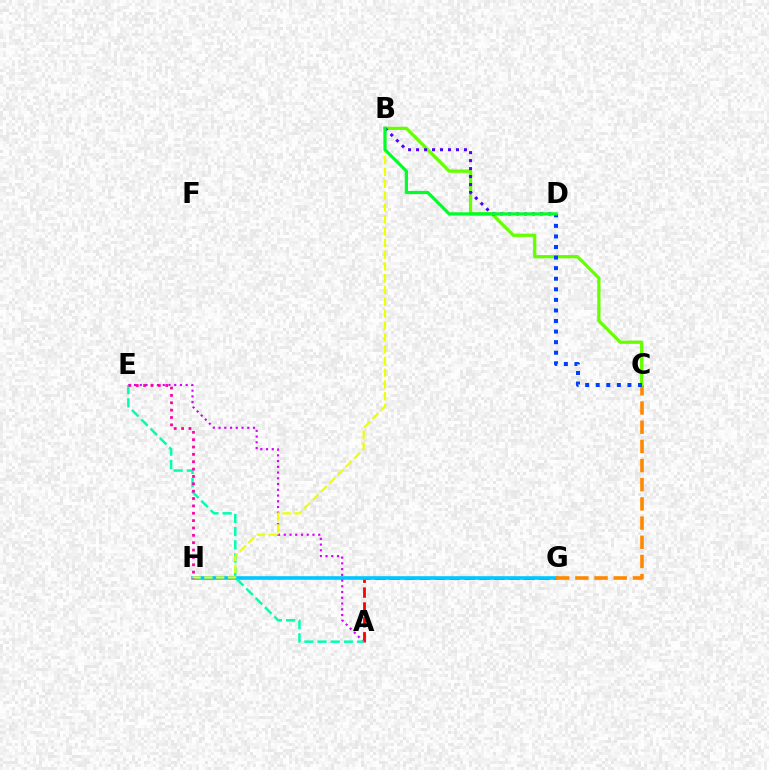{('A', 'G'): [{'color': '#ff0000', 'line_style': 'dashed', 'thickness': 2.02}], ('G', 'H'): [{'color': '#00c7ff', 'line_style': 'solid', 'thickness': 2.61}], ('A', 'E'): [{'color': '#d600ff', 'line_style': 'dotted', 'thickness': 1.56}, {'color': '#00ffaf', 'line_style': 'dashed', 'thickness': 1.79}], ('C', 'G'): [{'color': '#ff8800', 'line_style': 'dashed', 'thickness': 2.61}], ('B', 'C'): [{'color': '#66ff00', 'line_style': 'solid', 'thickness': 2.34}], ('B', 'H'): [{'color': '#eeff00', 'line_style': 'dashed', 'thickness': 1.6}], ('C', 'D'): [{'color': '#003fff', 'line_style': 'dotted', 'thickness': 2.87}], ('B', 'D'): [{'color': '#4f00ff', 'line_style': 'dotted', 'thickness': 2.17}, {'color': '#00ff27', 'line_style': 'solid', 'thickness': 2.31}], ('E', 'H'): [{'color': '#ff00a0', 'line_style': 'dotted', 'thickness': 2.0}]}